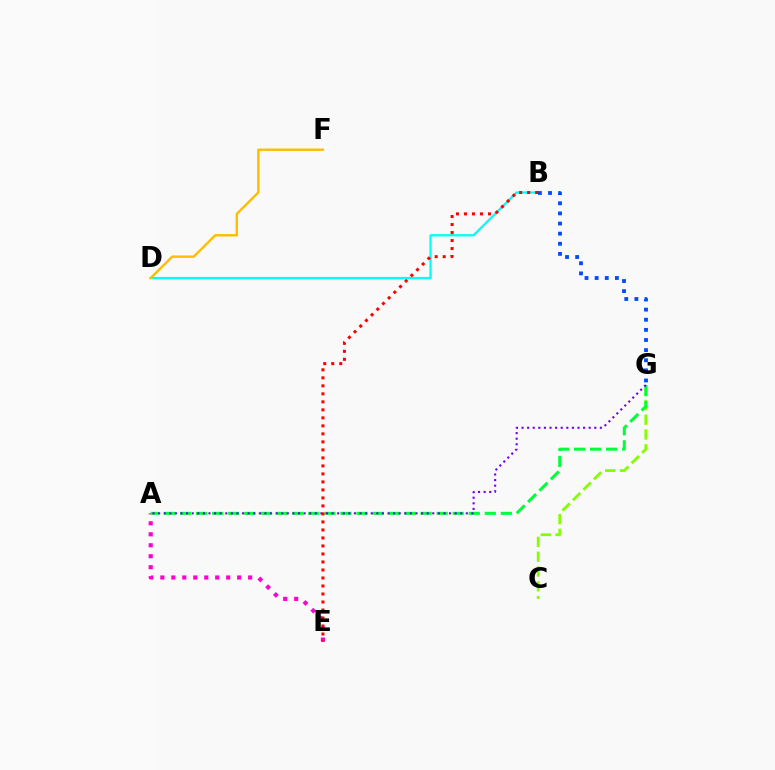{('B', 'D'): [{'color': '#00fff6', 'line_style': 'solid', 'thickness': 1.66}], ('D', 'F'): [{'color': '#ffbd00', 'line_style': 'solid', 'thickness': 1.73}], ('A', 'E'): [{'color': '#ff00cf', 'line_style': 'dotted', 'thickness': 2.98}], ('C', 'G'): [{'color': '#84ff00', 'line_style': 'dashed', 'thickness': 2.01}], ('A', 'G'): [{'color': '#00ff39', 'line_style': 'dashed', 'thickness': 2.18}, {'color': '#7200ff', 'line_style': 'dotted', 'thickness': 1.52}], ('B', 'G'): [{'color': '#004bff', 'line_style': 'dotted', 'thickness': 2.75}], ('B', 'E'): [{'color': '#ff0000', 'line_style': 'dotted', 'thickness': 2.18}]}